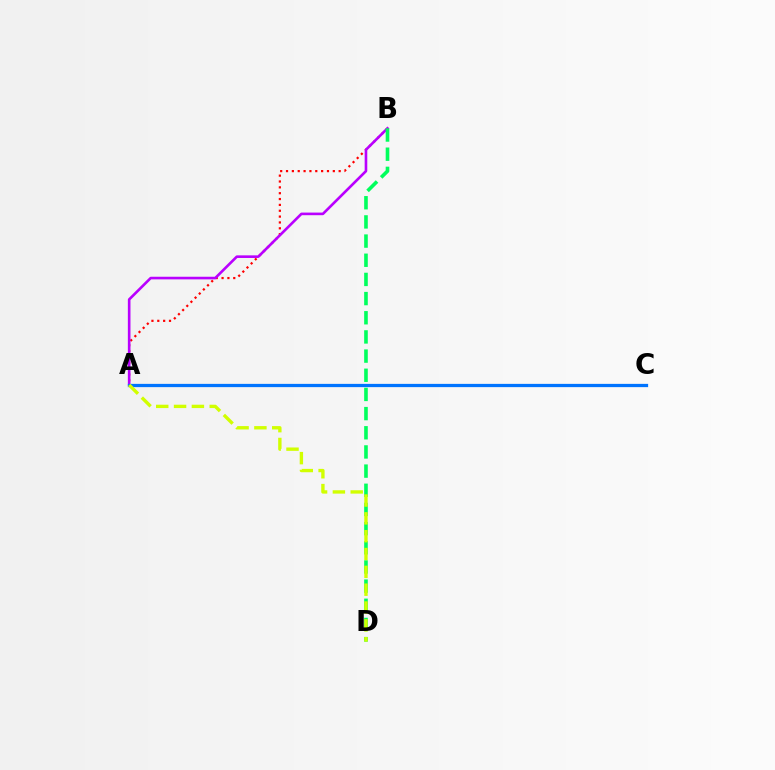{('A', 'B'): [{'color': '#ff0000', 'line_style': 'dotted', 'thickness': 1.59}, {'color': '#b900ff', 'line_style': 'solid', 'thickness': 1.89}], ('B', 'D'): [{'color': '#00ff5c', 'line_style': 'dashed', 'thickness': 2.6}], ('A', 'C'): [{'color': '#0074ff', 'line_style': 'solid', 'thickness': 2.35}], ('A', 'D'): [{'color': '#d1ff00', 'line_style': 'dashed', 'thickness': 2.42}]}